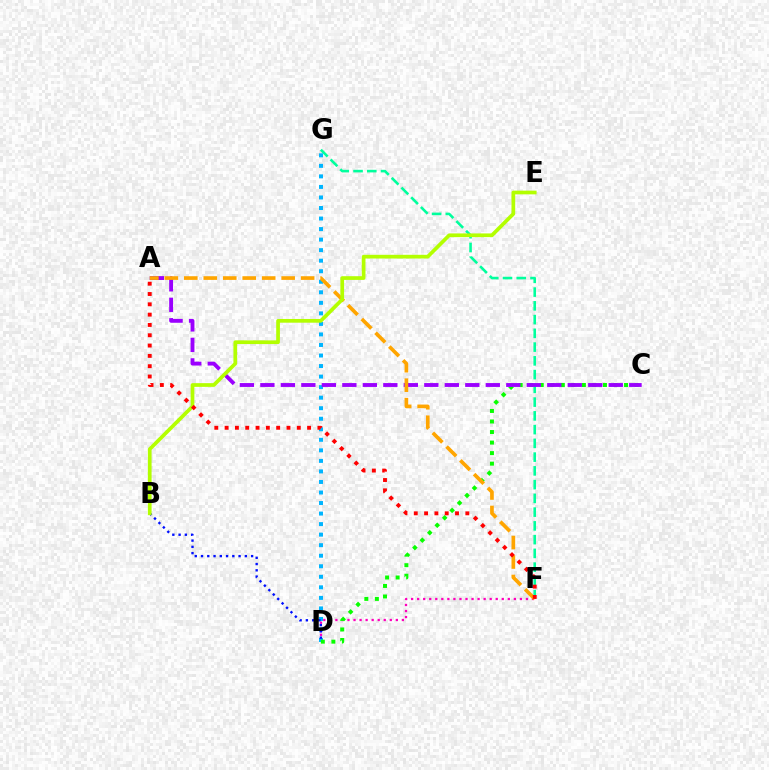{('F', 'G'): [{'color': '#00ff9d', 'line_style': 'dashed', 'thickness': 1.87}], ('D', 'F'): [{'color': '#ff00bd', 'line_style': 'dotted', 'thickness': 1.64}], ('D', 'G'): [{'color': '#00b5ff', 'line_style': 'dotted', 'thickness': 2.86}], ('C', 'D'): [{'color': '#08ff00', 'line_style': 'dotted', 'thickness': 2.86}], ('A', 'C'): [{'color': '#9b00ff', 'line_style': 'dashed', 'thickness': 2.78}], ('B', 'D'): [{'color': '#0010ff', 'line_style': 'dotted', 'thickness': 1.7}], ('A', 'F'): [{'color': '#ffa500', 'line_style': 'dashed', 'thickness': 2.65}, {'color': '#ff0000', 'line_style': 'dotted', 'thickness': 2.8}], ('B', 'E'): [{'color': '#b3ff00', 'line_style': 'solid', 'thickness': 2.67}]}